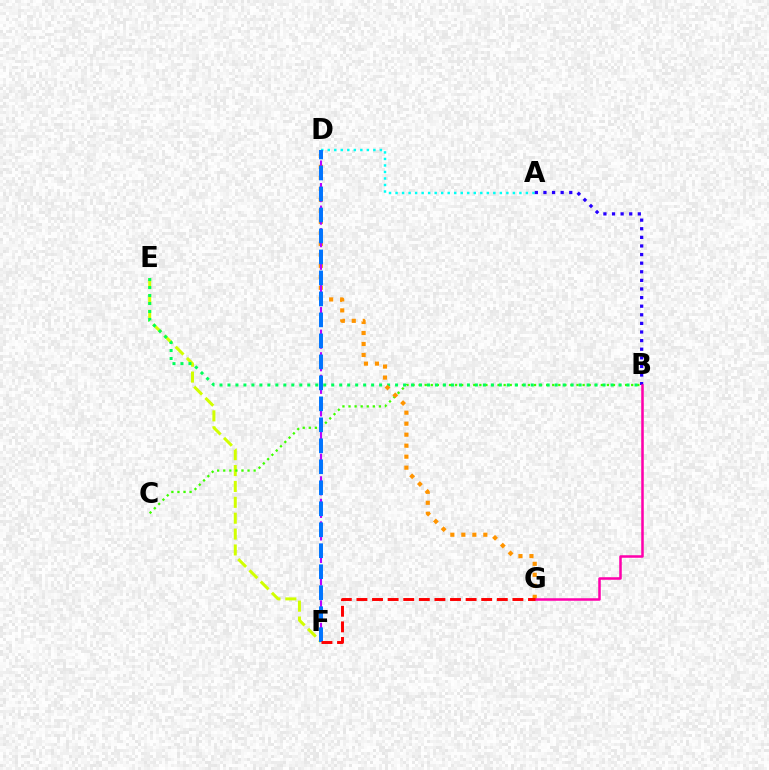{('E', 'F'): [{'color': '#d1ff00', 'line_style': 'dashed', 'thickness': 2.16}], ('B', 'C'): [{'color': '#3dff00', 'line_style': 'dotted', 'thickness': 1.65}], ('B', 'E'): [{'color': '#00ff5c', 'line_style': 'dotted', 'thickness': 2.17}], ('D', 'G'): [{'color': '#ff9400', 'line_style': 'dotted', 'thickness': 2.99}], ('A', 'D'): [{'color': '#00fff6', 'line_style': 'dotted', 'thickness': 1.77}], ('A', 'B'): [{'color': '#2500ff', 'line_style': 'dotted', 'thickness': 2.34}], ('D', 'F'): [{'color': '#b900ff', 'line_style': 'dashed', 'thickness': 1.53}, {'color': '#0074ff', 'line_style': 'dashed', 'thickness': 2.85}], ('B', 'G'): [{'color': '#ff00ac', 'line_style': 'solid', 'thickness': 1.82}], ('F', 'G'): [{'color': '#ff0000', 'line_style': 'dashed', 'thickness': 2.12}]}